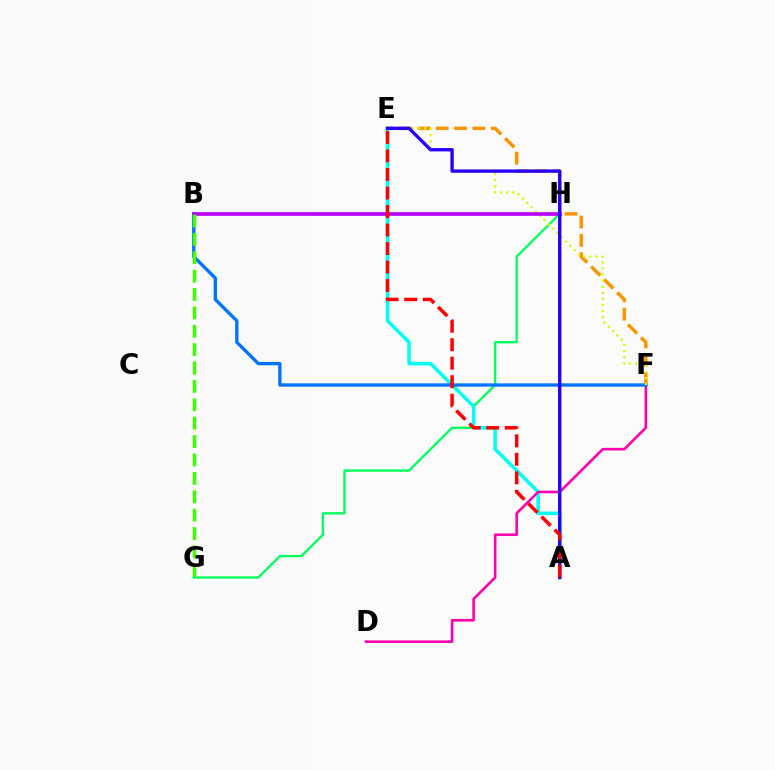{('E', 'F'): [{'color': '#ff9400', 'line_style': 'dashed', 'thickness': 2.49}, {'color': '#d1ff00', 'line_style': 'dotted', 'thickness': 1.65}], ('G', 'H'): [{'color': '#00ff5c', 'line_style': 'solid', 'thickness': 1.67}], ('A', 'E'): [{'color': '#00fff6', 'line_style': 'solid', 'thickness': 2.55}, {'color': '#2500ff', 'line_style': 'solid', 'thickness': 2.41}, {'color': '#ff0000', 'line_style': 'dashed', 'thickness': 2.52}], ('D', 'F'): [{'color': '#ff00ac', 'line_style': 'solid', 'thickness': 1.87}], ('B', 'F'): [{'color': '#0074ff', 'line_style': 'solid', 'thickness': 2.39}], ('B', 'H'): [{'color': '#b900ff', 'line_style': 'solid', 'thickness': 2.65}], ('B', 'G'): [{'color': '#3dff00', 'line_style': 'dashed', 'thickness': 2.5}]}